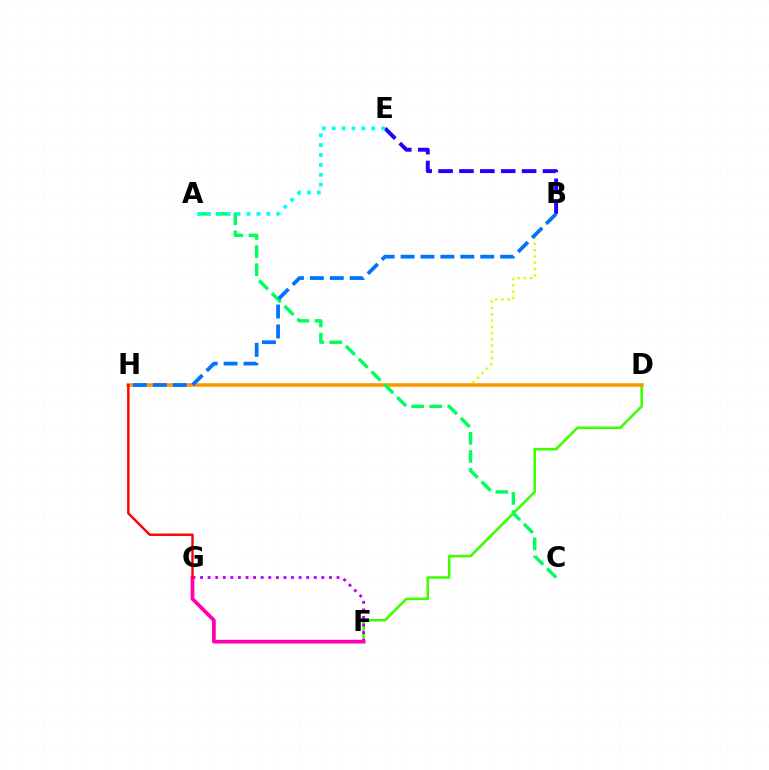{('D', 'F'): [{'color': '#3dff00', 'line_style': 'solid', 'thickness': 1.85}], ('B', 'H'): [{'color': '#d1ff00', 'line_style': 'dotted', 'thickness': 1.71}, {'color': '#0074ff', 'line_style': 'dashed', 'thickness': 2.71}], ('B', 'E'): [{'color': '#2500ff', 'line_style': 'dashed', 'thickness': 2.84}], ('F', 'G'): [{'color': '#b900ff', 'line_style': 'dotted', 'thickness': 2.06}, {'color': '#ff00ac', 'line_style': 'solid', 'thickness': 2.67}], ('D', 'H'): [{'color': '#ff9400', 'line_style': 'solid', 'thickness': 2.54}], ('A', 'C'): [{'color': '#00ff5c', 'line_style': 'dashed', 'thickness': 2.46}], ('G', 'H'): [{'color': '#ff0000', 'line_style': 'solid', 'thickness': 1.75}], ('A', 'E'): [{'color': '#00fff6', 'line_style': 'dotted', 'thickness': 2.69}]}